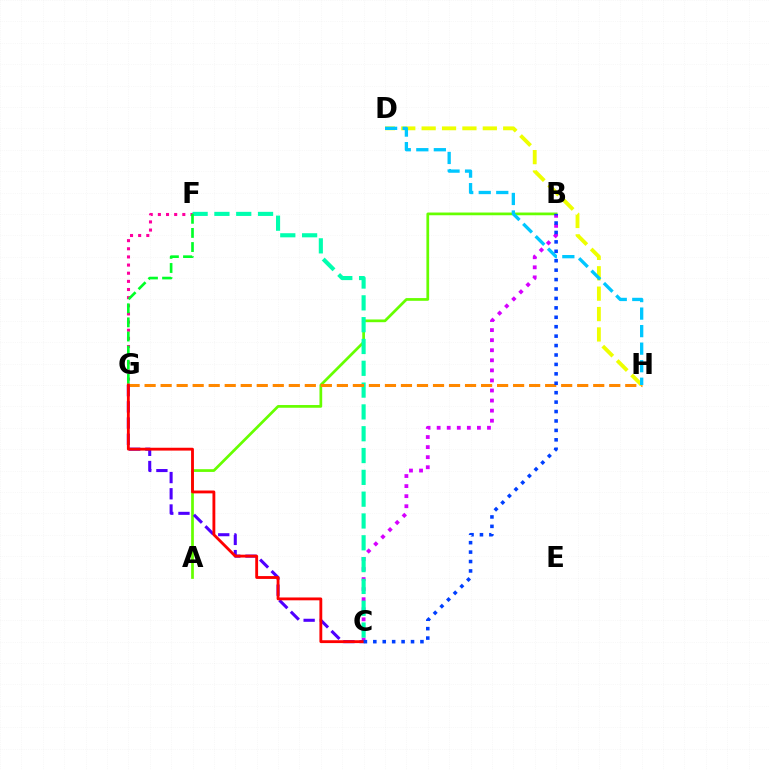{('F', 'G'): [{'color': '#ff00a0', 'line_style': 'dotted', 'thickness': 2.21}, {'color': '#00ff27', 'line_style': 'dashed', 'thickness': 1.92}], ('A', 'B'): [{'color': '#66ff00', 'line_style': 'solid', 'thickness': 1.96}], ('D', 'H'): [{'color': '#eeff00', 'line_style': 'dashed', 'thickness': 2.77}, {'color': '#00c7ff', 'line_style': 'dashed', 'thickness': 2.38}], ('B', 'C'): [{'color': '#d600ff', 'line_style': 'dotted', 'thickness': 2.73}, {'color': '#003fff', 'line_style': 'dotted', 'thickness': 2.56}], ('C', 'F'): [{'color': '#00ffaf', 'line_style': 'dashed', 'thickness': 2.96}], ('G', 'H'): [{'color': '#ff8800', 'line_style': 'dashed', 'thickness': 2.18}], ('C', 'G'): [{'color': '#4f00ff', 'line_style': 'dashed', 'thickness': 2.2}, {'color': '#ff0000', 'line_style': 'solid', 'thickness': 2.05}]}